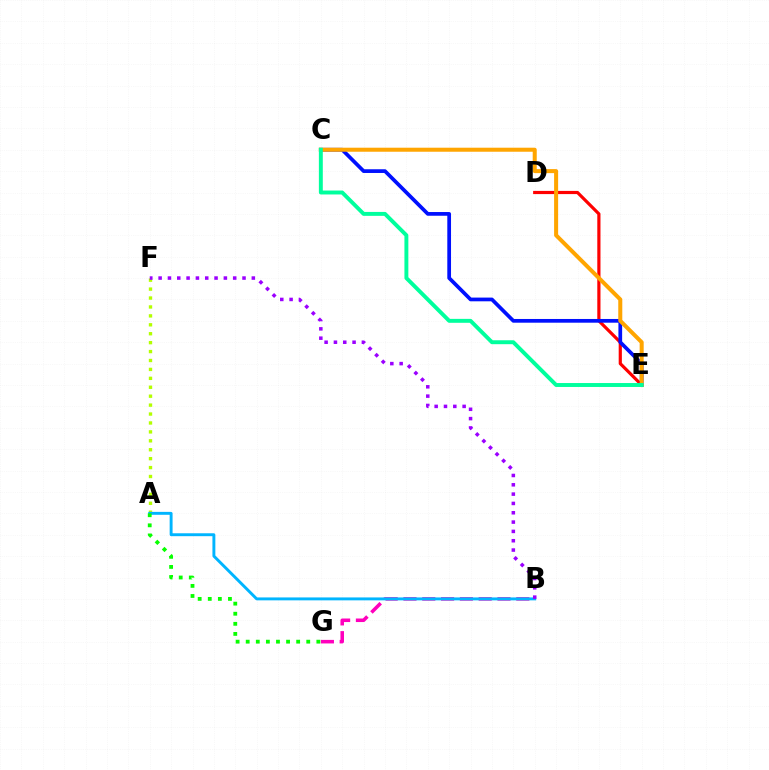{('D', 'E'): [{'color': '#ff0000', 'line_style': 'solid', 'thickness': 2.29}], ('C', 'E'): [{'color': '#0010ff', 'line_style': 'solid', 'thickness': 2.68}, {'color': '#ffa500', 'line_style': 'solid', 'thickness': 2.9}, {'color': '#00ff9d', 'line_style': 'solid', 'thickness': 2.83}], ('A', 'F'): [{'color': '#b3ff00', 'line_style': 'dotted', 'thickness': 2.42}], ('B', 'G'): [{'color': '#ff00bd', 'line_style': 'dashed', 'thickness': 2.55}], ('A', 'B'): [{'color': '#00b5ff', 'line_style': 'solid', 'thickness': 2.1}], ('A', 'G'): [{'color': '#08ff00', 'line_style': 'dotted', 'thickness': 2.74}], ('B', 'F'): [{'color': '#9b00ff', 'line_style': 'dotted', 'thickness': 2.53}]}